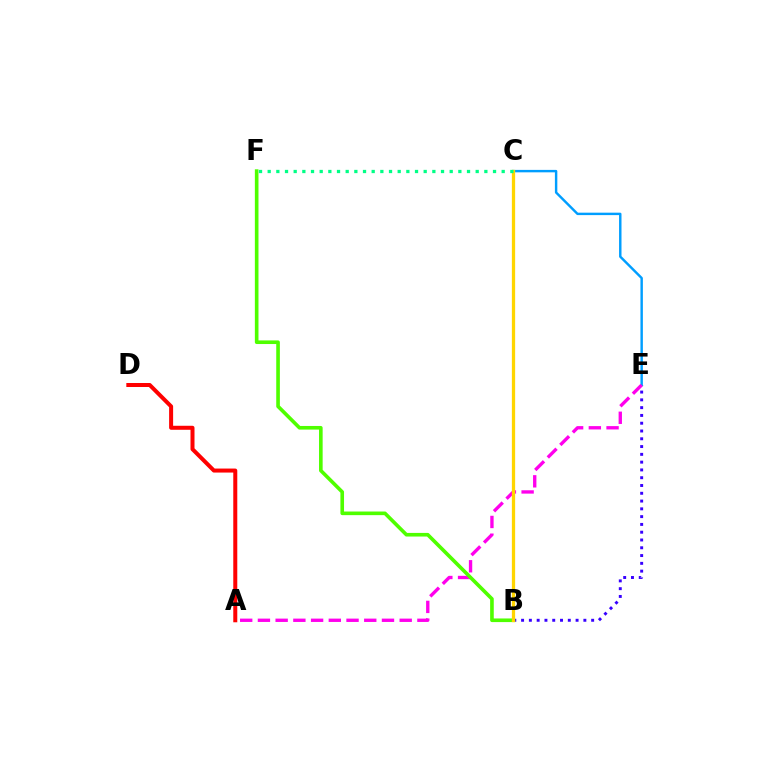{('B', 'E'): [{'color': '#3700ff', 'line_style': 'dotted', 'thickness': 2.12}], ('C', 'E'): [{'color': '#009eff', 'line_style': 'solid', 'thickness': 1.75}], ('A', 'E'): [{'color': '#ff00ed', 'line_style': 'dashed', 'thickness': 2.41}], ('A', 'D'): [{'color': '#ff0000', 'line_style': 'solid', 'thickness': 2.88}], ('B', 'F'): [{'color': '#4fff00', 'line_style': 'solid', 'thickness': 2.61}], ('B', 'C'): [{'color': '#ffd500', 'line_style': 'solid', 'thickness': 2.36}], ('C', 'F'): [{'color': '#00ff86', 'line_style': 'dotted', 'thickness': 2.35}]}